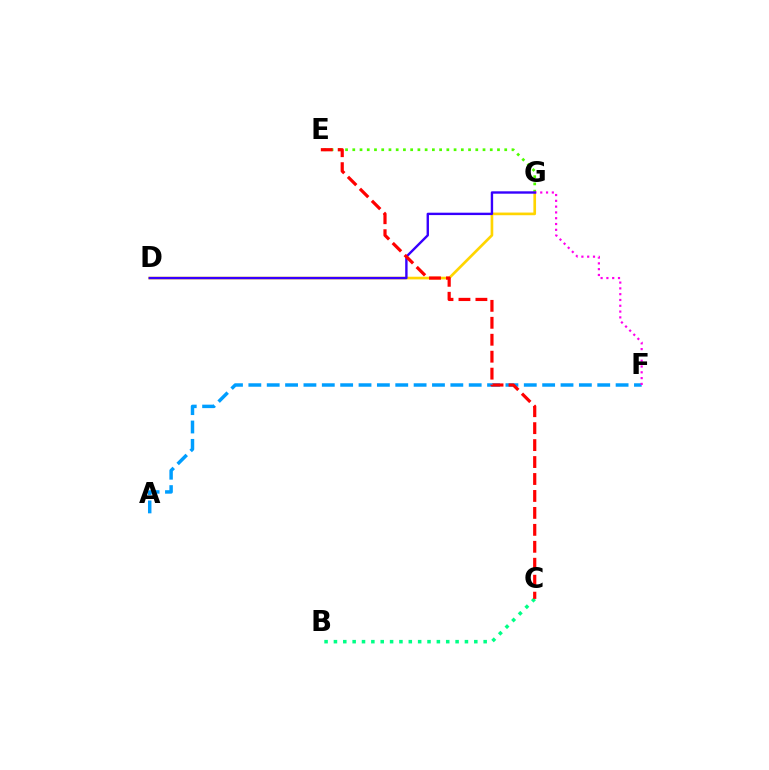{('B', 'C'): [{'color': '#00ff86', 'line_style': 'dotted', 'thickness': 2.54}], ('E', 'G'): [{'color': '#4fff00', 'line_style': 'dotted', 'thickness': 1.97}], ('D', 'G'): [{'color': '#ffd500', 'line_style': 'solid', 'thickness': 1.92}, {'color': '#3700ff', 'line_style': 'solid', 'thickness': 1.72}], ('A', 'F'): [{'color': '#009eff', 'line_style': 'dashed', 'thickness': 2.49}], ('F', 'G'): [{'color': '#ff00ed', 'line_style': 'dotted', 'thickness': 1.58}], ('C', 'E'): [{'color': '#ff0000', 'line_style': 'dashed', 'thickness': 2.3}]}